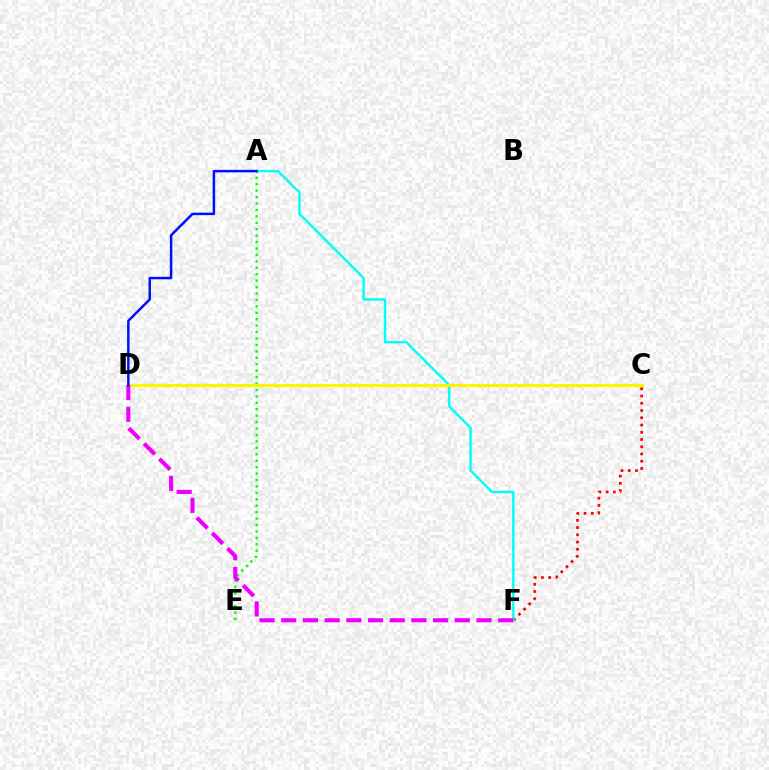{('C', 'F'): [{'color': '#ff0000', 'line_style': 'dotted', 'thickness': 1.97}], ('A', 'F'): [{'color': '#00fff6', 'line_style': 'solid', 'thickness': 1.75}], ('A', 'E'): [{'color': '#08ff00', 'line_style': 'dotted', 'thickness': 1.75}], ('C', 'D'): [{'color': '#fcf500', 'line_style': 'solid', 'thickness': 2.22}], ('D', 'F'): [{'color': '#ee00ff', 'line_style': 'dashed', 'thickness': 2.95}], ('A', 'D'): [{'color': '#0010ff', 'line_style': 'solid', 'thickness': 1.79}]}